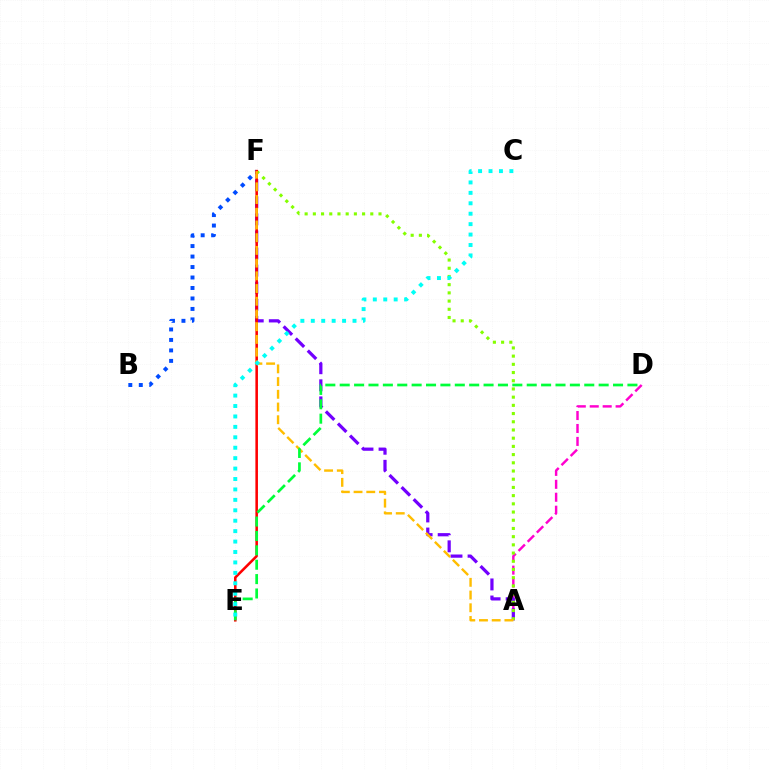{('B', 'F'): [{'color': '#004bff', 'line_style': 'dotted', 'thickness': 2.85}], ('A', 'D'): [{'color': '#ff00cf', 'line_style': 'dashed', 'thickness': 1.76}], ('A', 'F'): [{'color': '#7200ff', 'line_style': 'dashed', 'thickness': 2.32}, {'color': '#84ff00', 'line_style': 'dotted', 'thickness': 2.23}, {'color': '#ffbd00', 'line_style': 'dashed', 'thickness': 1.73}], ('E', 'F'): [{'color': '#ff0000', 'line_style': 'solid', 'thickness': 1.85}], ('D', 'E'): [{'color': '#00ff39', 'line_style': 'dashed', 'thickness': 1.95}], ('C', 'E'): [{'color': '#00fff6', 'line_style': 'dotted', 'thickness': 2.83}]}